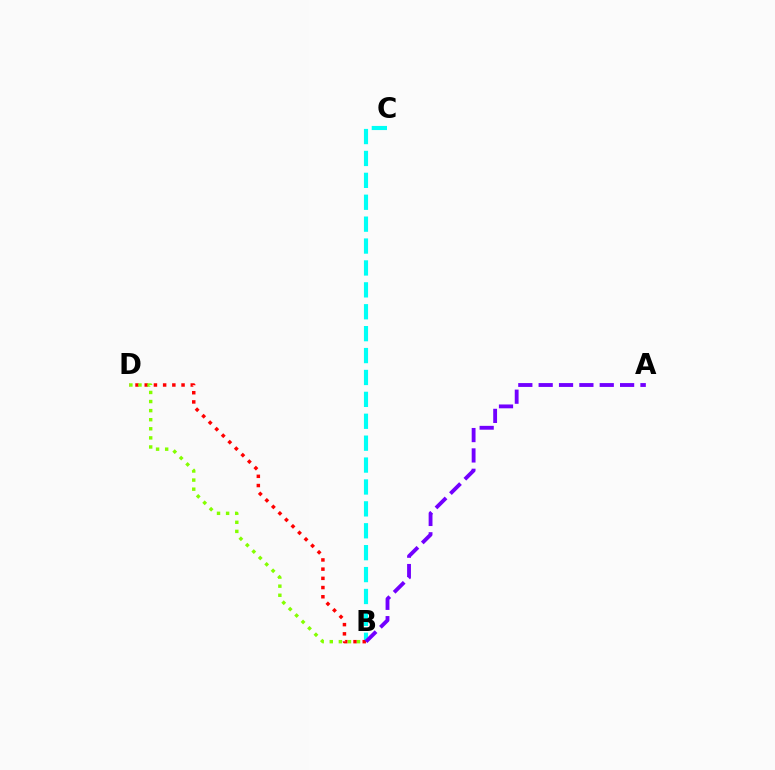{('B', 'C'): [{'color': '#00fff6', 'line_style': 'dashed', 'thickness': 2.98}], ('B', 'D'): [{'color': '#ff0000', 'line_style': 'dotted', 'thickness': 2.5}, {'color': '#84ff00', 'line_style': 'dotted', 'thickness': 2.47}], ('A', 'B'): [{'color': '#7200ff', 'line_style': 'dashed', 'thickness': 2.77}]}